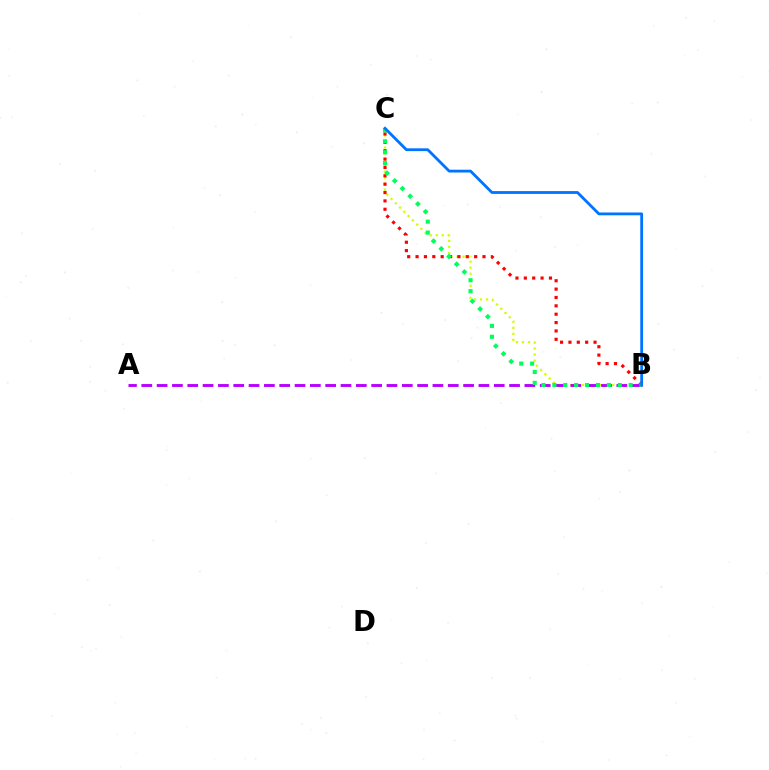{('B', 'C'): [{'color': '#d1ff00', 'line_style': 'dotted', 'thickness': 1.64}, {'color': '#ff0000', 'line_style': 'dotted', 'thickness': 2.27}, {'color': '#00ff5c', 'line_style': 'dotted', 'thickness': 2.96}, {'color': '#0074ff', 'line_style': 'solid', 'thickness': 2.02}], ('A', 'B'): [{'color': '#b900ff', 'line_style': 'dashed', 'thickness': 2.08}]}